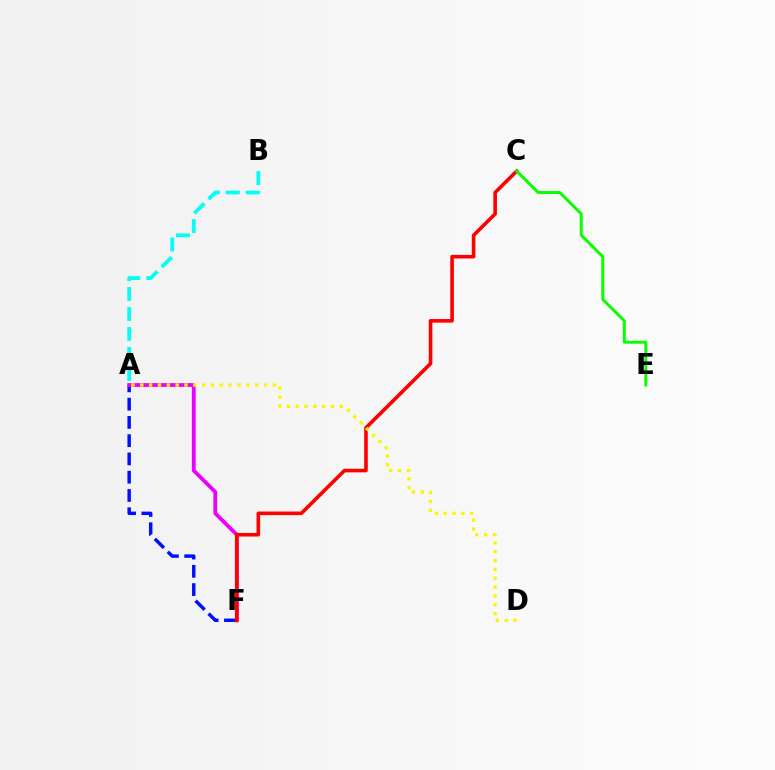{('A', 'B'): [{'color': '#00fff6', 'line_style': 'dashed', 'thickness': 2.72}], ('A', 'F'): [{'color': '#0010ff', 'line_style': 'dashed', 'thickness': 2.48}, {'color': '#ee00ff', 'line_style': 'solid', 'thickness': 2.74}], ('C', 'F'): [{'color': '#ff0000', 'line_style': 'solid', 'thickness': 2.6}], ('C', 'E'): [{'color': '#08ff00', 'line_style': 'solid', 'thickness': 2.14}], ('A', 'D'): [{'color': '#fcf500', 'line_style': 'dotted', 'thickness': 2.4}]}